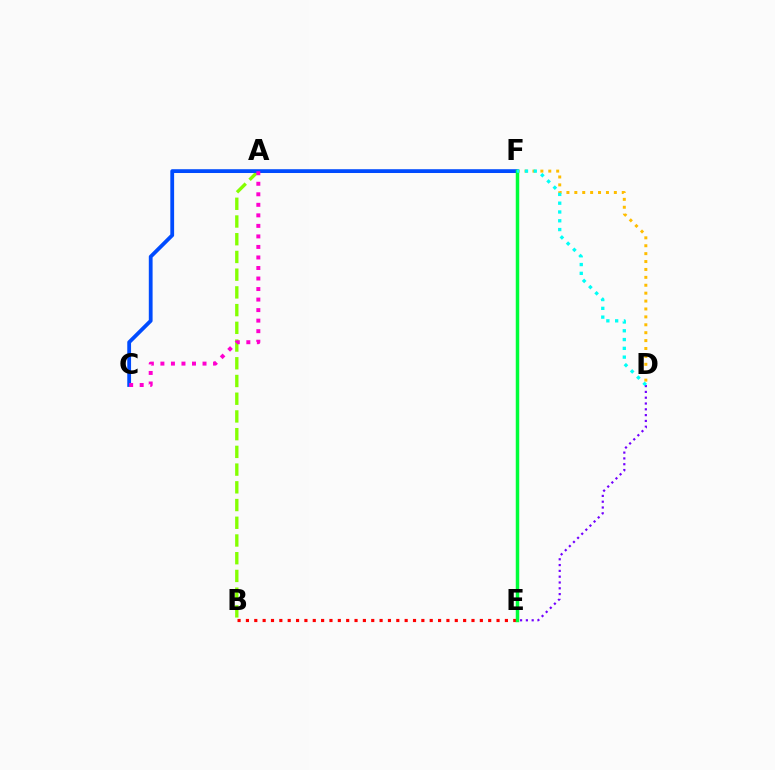{('D', 'F'): [{'color': '#ffbd00', 'line_style': 'dotted', 'thickness': 2.15}, {'color': '#00fff6', 'line_style': 'dotted', 'thickness': 2.39}], ('A', 'B'): [{'color': '#84ff00', 'line_style': 'dashed', 'thickness': 2.41}], ('C', 'F'): [{'color': '#004bff', 'line_style': 'solid', 'thickness': 2.73}], ('D', 'E'): [{'color': '#7200ff', 'line_style': 'dotted', 'thickness': 1.58}], ('B', 'E'): [{'color': '#ff0000', 'line_style': 'dotted', 'thickness': 2.27}], ('E', 'F'): [{'color': '#00ff39', 'line_style': 'solid', 'thickness': 2.5}], ('A', 'C'): [{'color': '#ff00cf', 'line_style': 'dotted', 'thickness': 2.86}]}